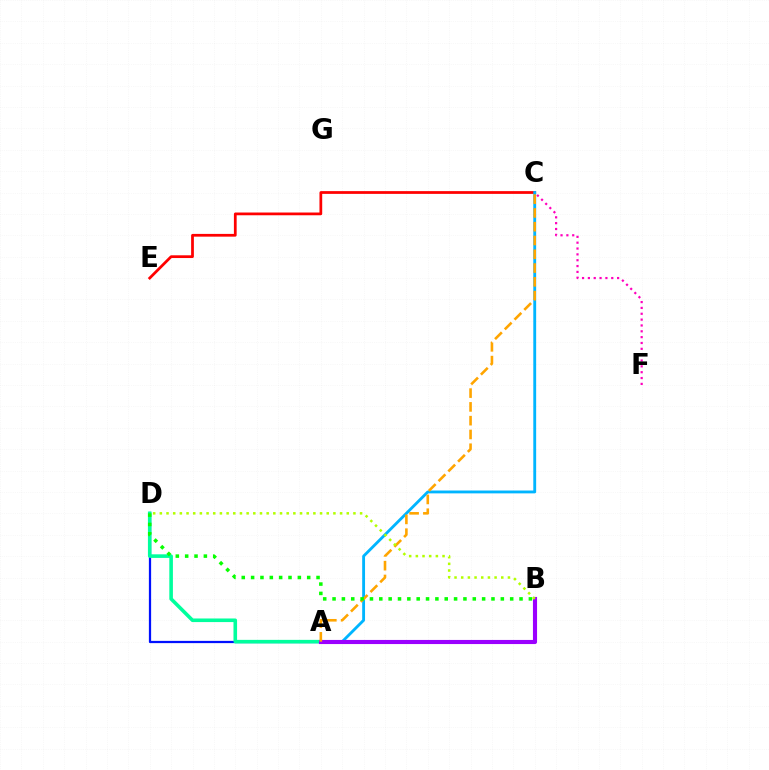{('C', 'E'): [{'color': '#ff0000', 'line_style': 'solid', 'thickness': 1.98}], ('A', 'C'): [{'color': '#00b5ff', 'line_style': 'solid', 'thickness': 2.05}, {'color': '#ffa500', 'line_style': 'dashed', 'thickness': 1.87}], ('A', 'D'): [{'color': '#0010ff', 'line_style': 'solid', 'thickness': 1.62}, {'color': '#00ff9d', 'line_style': 'solid', 'thickness': 2.59}], ('A', 'B'): [{'color': '#9b00ff', 'line_style': 'solid', 'thickness': 2.97}], ('C', 'F'): [{'color': '#ff00bd', 'line_style': 'dotted', 'thickness': 1.59}], ('B', 'D'): [{'color': '#08ff00', 'line_style': 'dotted', 'thickness': 2.54}, {'color': '#b3ff00', 'line_style': 'dotted', 'thickness': 1.81}]}